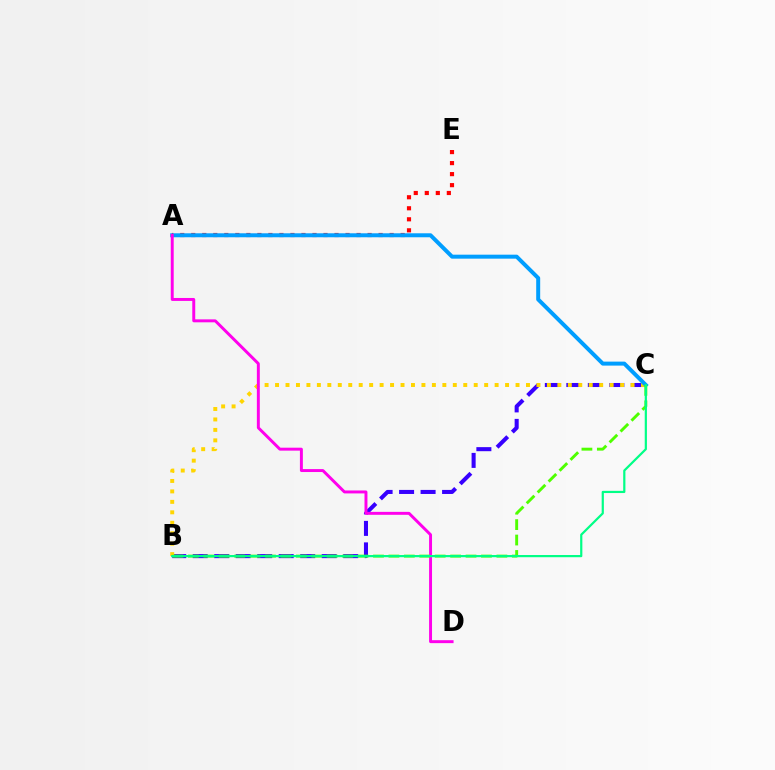{('B', 'C'): [{'color': '#3700ff', 'line_style': 'dashed', 'thickness': 2.92}, {'color': '#ffd500', 'line_style': 'dotted', 'thickness': 2.84}, {'color': '#4fff00', 'line_style': 'dashed', 'thickness': 2.1}, {'color': '#00ff86', 'line_style': 'solid', 'thickness': 1.59}], ('A', 'E'): [{'color': '#ff0000', 'line_style': 'dotted', 'thickness': 2.99}], ('A', 'C'): [{'color': '#009eff', 'line_style': 'solid', 'thickness': 2.87}], ('A', 'D'): [{'color': '#ff00ed', 'line_style': 'solid', 'thickness': 2.12}]}